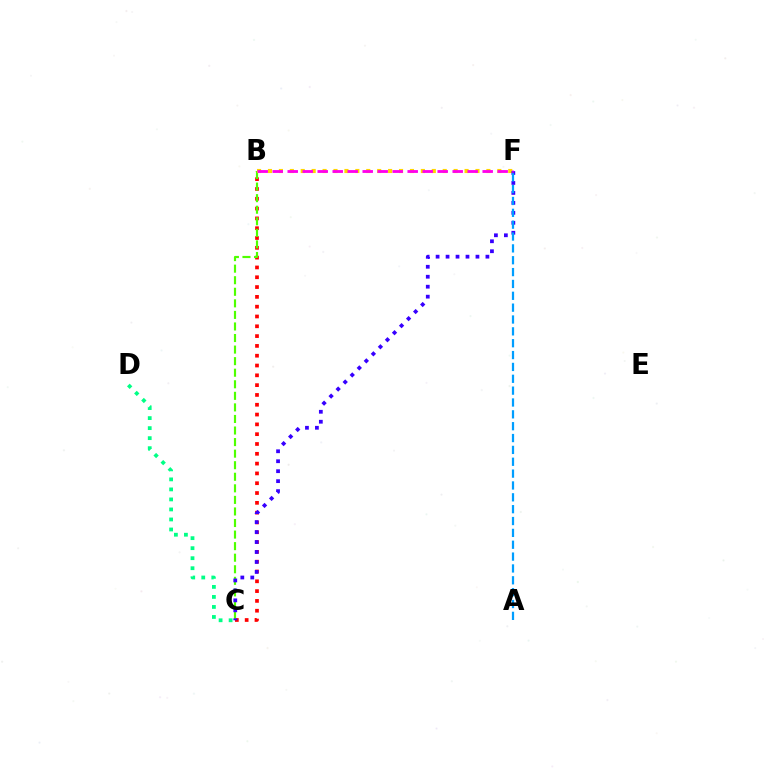{('C', 'D'): [{'color': '#00ff86', 'line_style': 'dotted', 'thickness': 2.72}], ('B', 'C'): [{'color': '#ff0000', 'line_style': 'dotted', 'thickness': 2.66}, {'color': '#4fff00', 'line_style': 'dashed', 'thickness': 1.57}], ('B', 'F'): [{'color': '#ffd500', 'line_style': 'dotted', 'thickness': 2.97}, {'color': '#ff00ed', 'line_style': 'dashed', 'thickness': 2.04}], ('C', 'F'): [{'color': '#3700ff', 'line_style': 'dotted', 'thickness': 2.71}], ('A', 'F'): [{'color': '#009eff', 'line_style': 'dashed', 'thickness': 1.61}]}